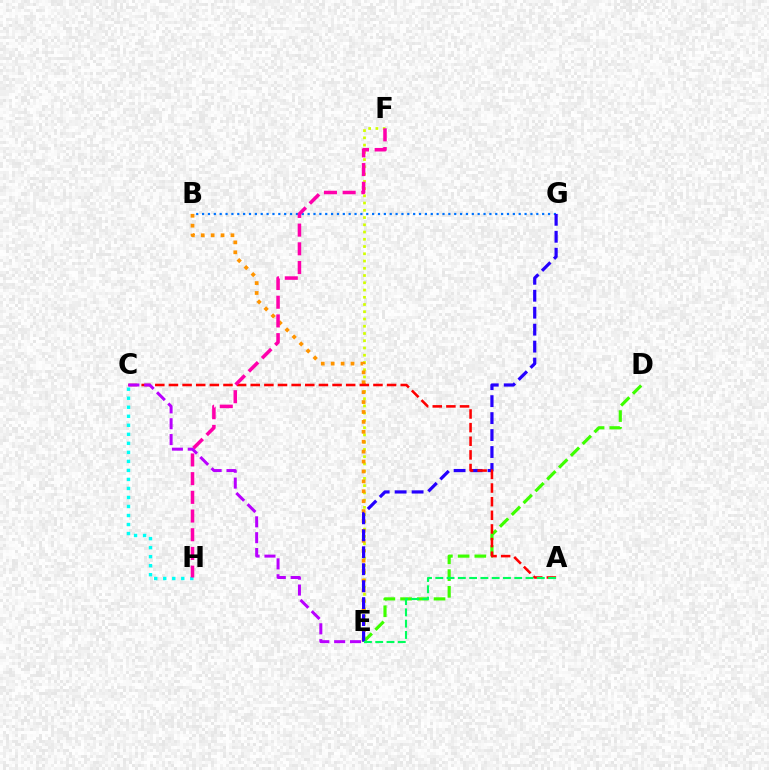{('C', 'H'): [{'color': '#00fff6', 'line_style': 'dotted', 'thickness': 2.45}], ('B', 'G'): [{'color': '#0074ff', 'line_style': 'dotted', 'thickness': 1.59}], ('E', 'F'): [{'color': '#d1ff00', 'line_style': 'dotted', 'thickness': 1.97}], ('B', 'E'): [{'color': '#ff9400', 'line_style': 'dotted', 'thickness': 2.69}], ('D', 'E'): [{'color': '#3dff00', 'line_style': 'dashed', 'thickness': 2.27}], ('E', 'G'): [{'color': '#2500ff', 'line_style': 'dashed', 'thickness': 2.3}], ('A', 'C'): [{'color': '#ff0000', 'line_style': 'dashed', 'thickness': 1.85}], ('F', 'H'): [{'color': '#ff00ac', 'line_style': 'dashed', 'thickness': 2.54}], ('A', 'E'): [{'color': '#00ff5c', 'line_style': 'dashed', 'thickness': 1.53}], ('C', 'E'): [{'color': '#b900ff', 'line_style': 'dashed', 'thickness': 2.15}]}